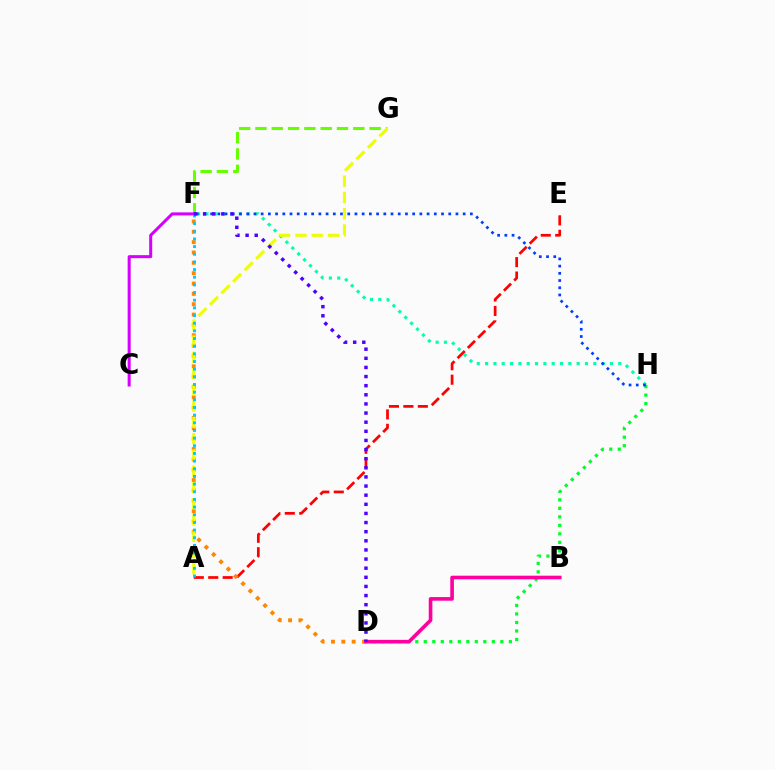{('A', 'E'): [{'color': '#ff0000', 'line_style': 'dashed', 'thickness': 1.96}], ('D', 'H'): [{'color': '#00ff27', 'line_style': 'dotted', 'thickness': 2.31}], ('F', 'H'): [{'color': '#00ffaf', 'line_style': 'dotted', 'thickness': 2.26}, {'color': '#003fff', 'line_style': 'dotted', 'thickness': 1.96}], ('F', 'G'): [{'color': '#66ff00', 'line_style': 'dashed', 'thickness': 2.22}], ('D', 'F'): [{'color': '#ff8800', 'line_style': 'dotted', 'thickness': 2.81}, {'color': '#4f00ff', 'line_style': 'dotted', 'thickness': 2.48}], ('C', 'F'): [{'color': '#d600ff', 'line_style': 'solid', 'thickness': 2.18}], ('A', 'G'): [{'color': '#eeff00', 'line_style': 'dashed', 'thickness': 2.21}], ('A', 'F'): [{'color': '#00c7ff', 'line_style': 'dotted', 'thickness': 2.08}], ('B', 'D'): [{'color': '#ff00a0', 'line_style': 'solid', 'thickness': 2.61}]}